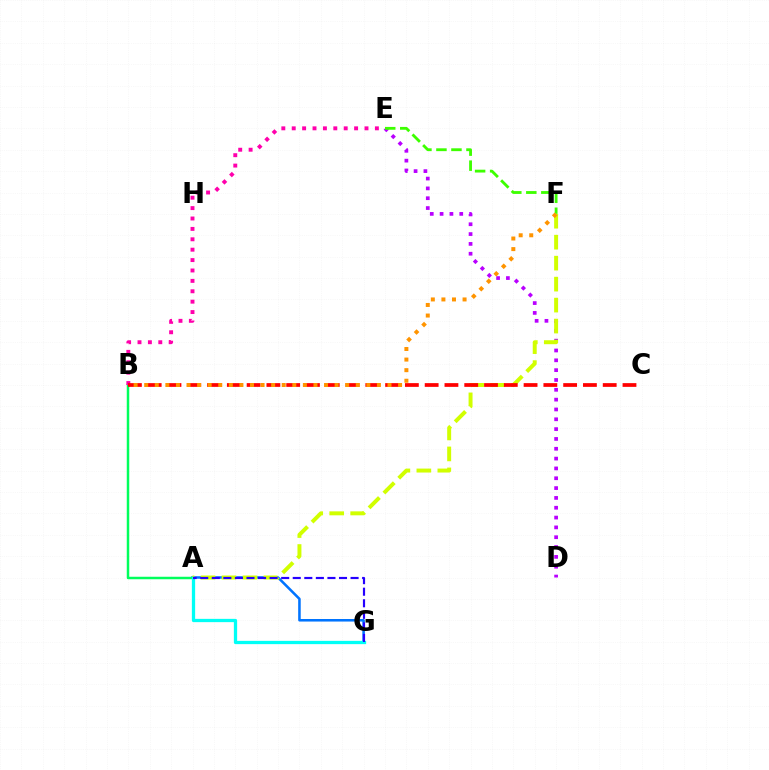{('D', 'E'): [{'color': '#b900ff', 'line_style': 'dotted', 'thickness': 2.67}], ('E', 'F'): [{'color': '#3dff00', 'line_style': 'dashed', 'thickness': 2.04}], ('A', 'G'): [{'color': '#0074ff', 'line_style': 'solid', 'thickness': 1.83}, {'color': '#00fff6', 'line_style': 'solid', 'thickness': 2.36}, {'color': '#2500ff', 'line_style': 'dashed', 'thickness': 1.57}], ('A', 'B'): [{'color': '#00ff5c', 'line_style': 'solid', 'thickness': 1.79}], ('B', 'E'): [{'color': '#ff00ac', 'line_style': 'dotted', 'thickness': 2.82}], ('A', 'F'): [{'color': '#d1ff00', 'line_style': 'dashed', 'thickness': 2.85}], ('B', 'C'): [{'color': '#ff0000', 'line_style': 'dashed', 'thickness': 2.69}], ('B', 'F'): [{'color': '#ff9400', 'line_style': 'dotted', 'thickness': 2.87}]}